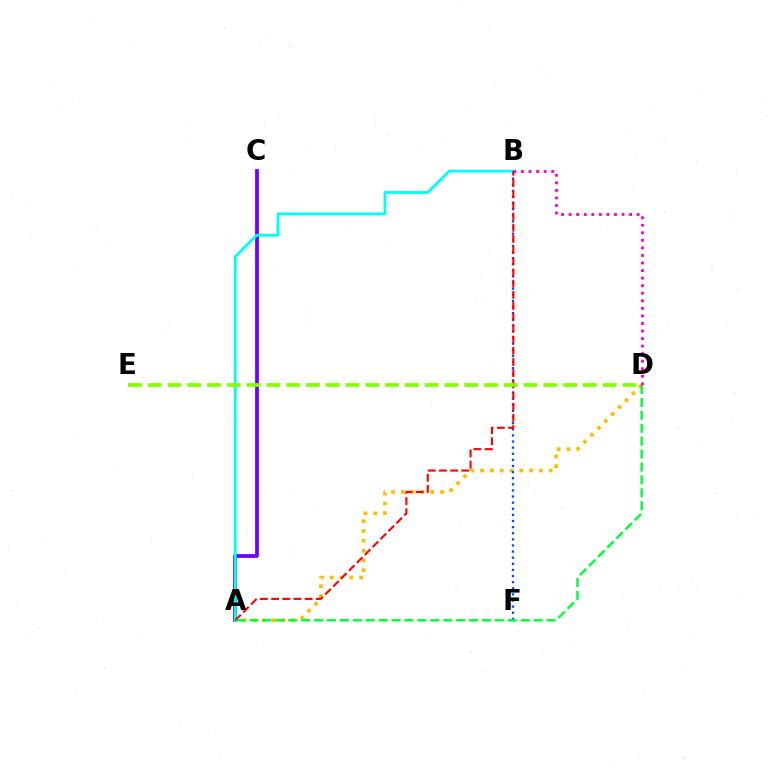{('A', 'C'): [{'color': '#7200ff', 'line_style': 'solid', 'thickness': 2.72}], ('A', 'D'): [{'color': '#ffbd00', 'line_style': 'dotted', 'thickness': 2.66}, {'color': '#00ff39', 'line_style': 'dashed', 'thickness': 1.75}], ('B', 'F'): [{'color': '#004bff', 'line_style': 'dotted', 'thickness': 1.66}], ('A', 'B'): [{'color': '#00fff6', 'line_style': 'solid', 'thickness': 2.03}, {'color': '#ff0000', 'line_style': 'dashed', 'thickness': 1.52}], ('D', 'E'): [{'color': '#84ff00', 'line_style': 'dashed', 'thickness': 2.69}], ('B', 'D'): [{'color': '#ff00cf', 'line_style': 'dotted', 'thickness': 2.05}]}